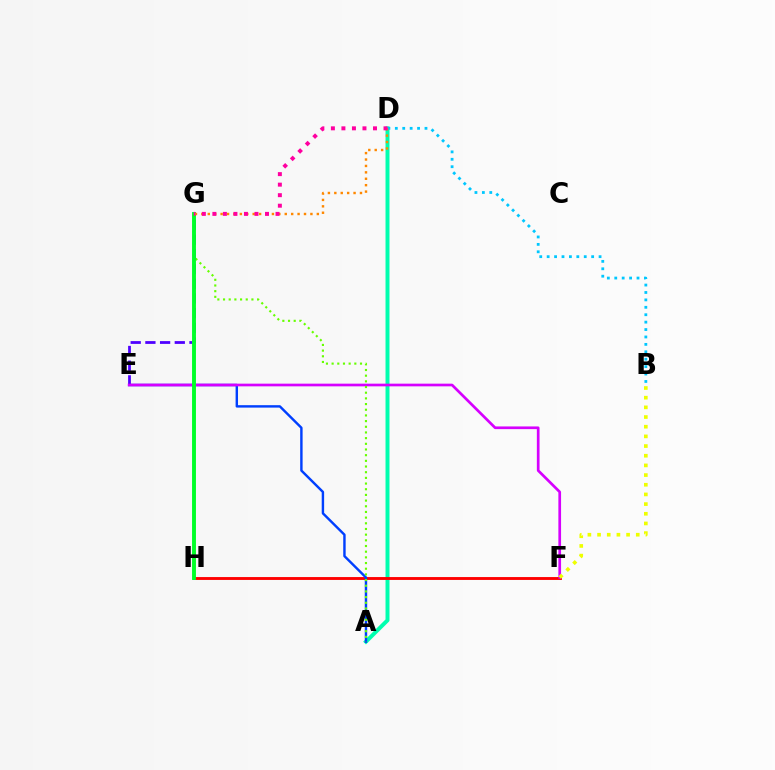{('A', 'D'): [{'color': '#00ffaf', 'line_style': 'solid', 'thickness': 2.85}], ('F', 'H'): [{'color': '#ff0000', 'line_style': 'solid', 'thickness': 2.07}], ('A', 'E'): [{'color': '#003fff', 'line_style': 'solid', 'thickness': 1.74}], ('E', 'G'): [{'color': '#4f00ff', 'line_style': 'dashed', 'thickness': 2.0}], ('E', 'F'): [{'color': '#d600ff', 'line_style': 'solid', 'thickness': 1.94}], ('A', 'G'): [{'color': '#66ff00', 'line_style': 'dotted', 'thickness': 1.54}], ('B', 'D'): [{'color': '#00c7ff', 'line_style': 'dotted', 'thickness': 2.01}], ('G', 'H'): [{'color': '#00ff27', 'line_style': 'solid', 'thickness': 2.81}], ('B', 'F'): [{'color': '#eeff00', 'line_style': 'dotted', 'thickness': 2.63}], ('D', 'G'): [{'color': '#ff8800', 'line_style': 'dotted', 'thickness': 1.74}, {'color': '#ff00a0', 'line_style': 'dotted', 'thickness': 2.86}]}